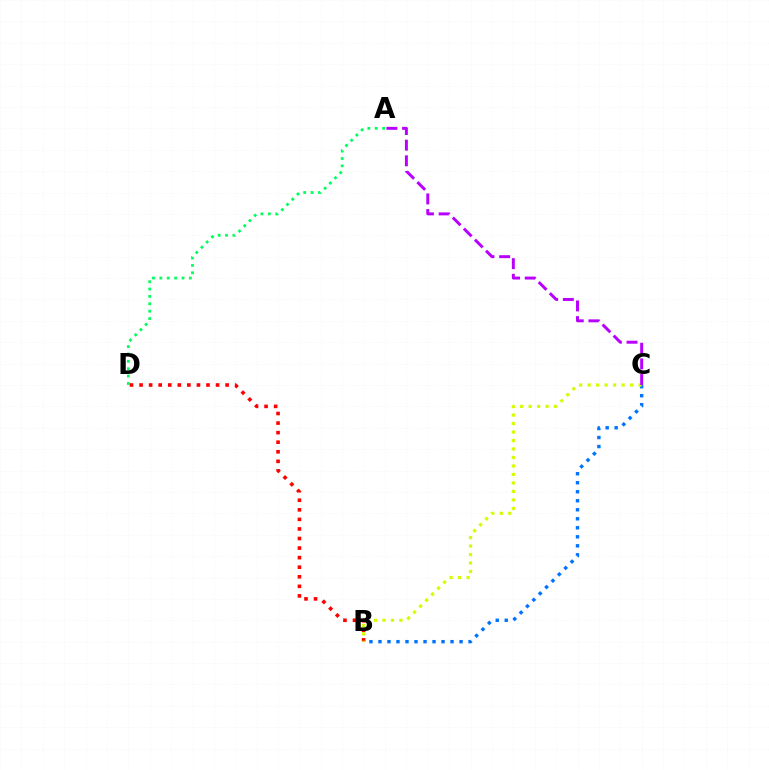{('A', 'D'): [{'color': '#00ff5c', 'line_style': 'dotted', 'thickness': 2.0}], ('B', 'D'): [{'color': '#ff0000', 'line_style': 'dotted', 'thickness': 2.6}], ('B', 'C'): [{'color': '#0074ff', 'line_style': 'dotted', 'thickness': 2.45}, {'color': '#d1ff00', 'line_style': 'dotted', 'thickness': 2.31}], ('A', 'C'): [{'color': '#b900ff', 'line_style': 'dashed', 'thickness': 2.13}]}